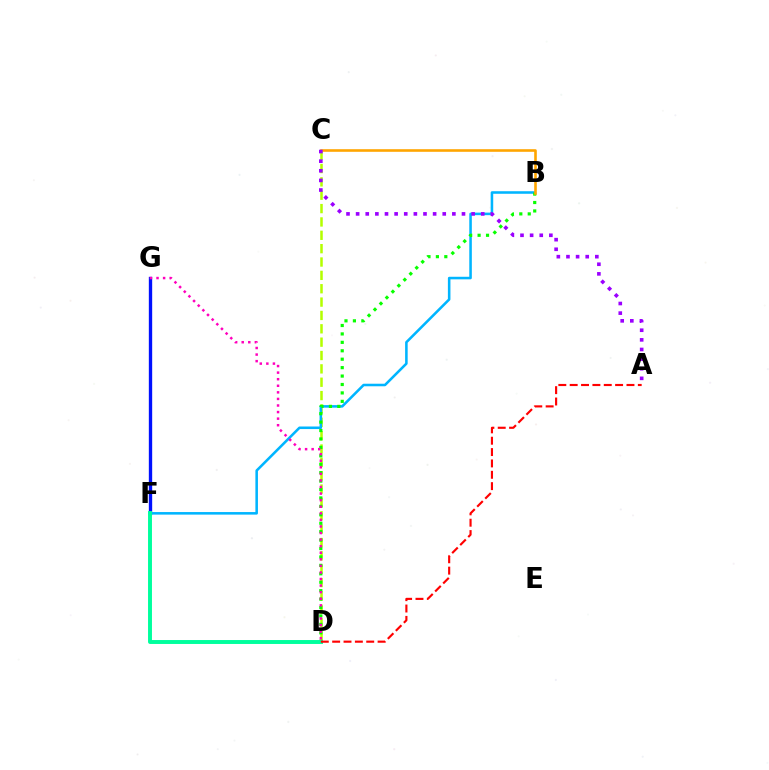{('F', 'G'): [{'color': '#0010ff', 'line_style': 'solid', 'thickness': 2.41}], ('C', 'D'): [{'color': '#b3ff00', 'line_style': 'dashed', 'thickness': 1.81}], ('B', 'F'): [{'color': '#00b5ff', 'line_style': 'solid', 'thickness': 1.84}], ('B', 'D'): [{'color': '#08ff00', 'line_style': 'dotted', 'thickness': 2.29}], ('D', 'F'): [{'color': '#00ff9d', 'line_style': 'solid', 'thickness': 2.83}], ('D', 'G'): [{'color': '#ff00bd', 'line_style': 'dotted', 'thickness': 1.79}], ('A', 'D'): [{'color': '#ff0000', 'line_style': 'dashed', 'thickness': 1.54}], ('B', 'C'): [{'color': '#ffa500', 'line_style': 'solid', 'thickness': 1.88}], ('A', 'C'): [{'color': '#9b00ff', 'line_style': 'dotted', 'thickness': 2.61}]}